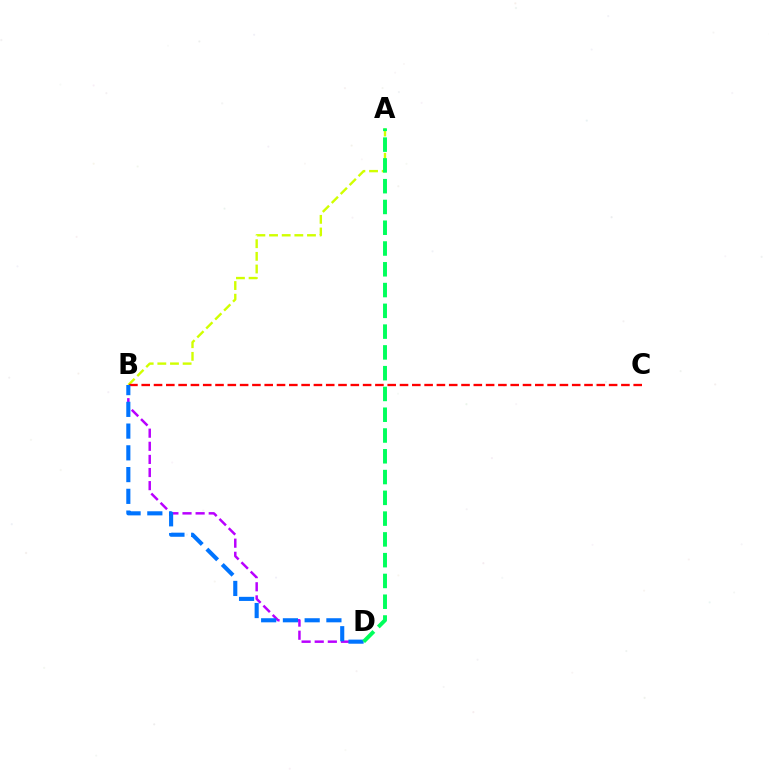{('A', 'B'): [{'color': '#d1ff00', 'line_style': 'dashed', 'thickness': 1.72}], ('B', 'D'): [{'color': '#b900ff', 'line_style': 'dashed', 'thickness': 1.78}, {'color': '#0074ff', 'line_style': 'dashed', 'thickness': 2.95}], ('B', 'C'): [{'color': '#ff0000', 'line_style': 'dashed', 'thickness': 1.67}], ('A', 'D'): [{'color': '#00ff5c', 'line_style': 'dashed', 'thickness': 2.82}]}